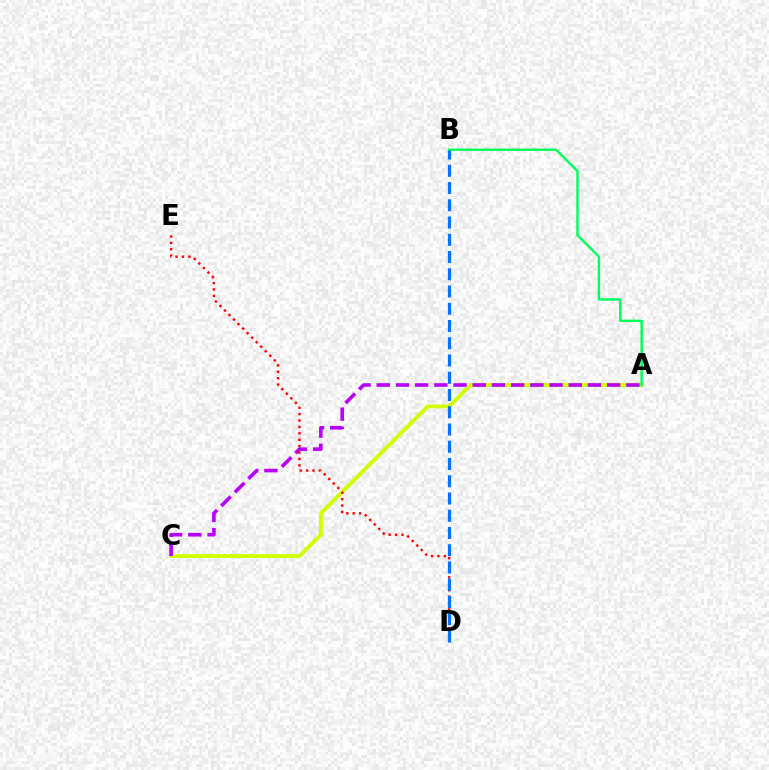{('A', 'C'): [{'color': '#d1ff00', 'line_style': 'solid', 'thickness': 2.82}, {'color': '#b900ff', 'line_style': 'dashed', 'thickness': 2.61}], ('A', 'B'): [{'color': '#00ff5c', 'line_style': 'solid', 'thickness': 1.76}], ('D', 'E'): [{'color': '#ff0000', 'line_style': 'dotted', 'thickness': 1.74}], ('B', 'D'): [{'color': '#0074ff', 'line_style': 'dashed', 'thickness': 2.34}]}